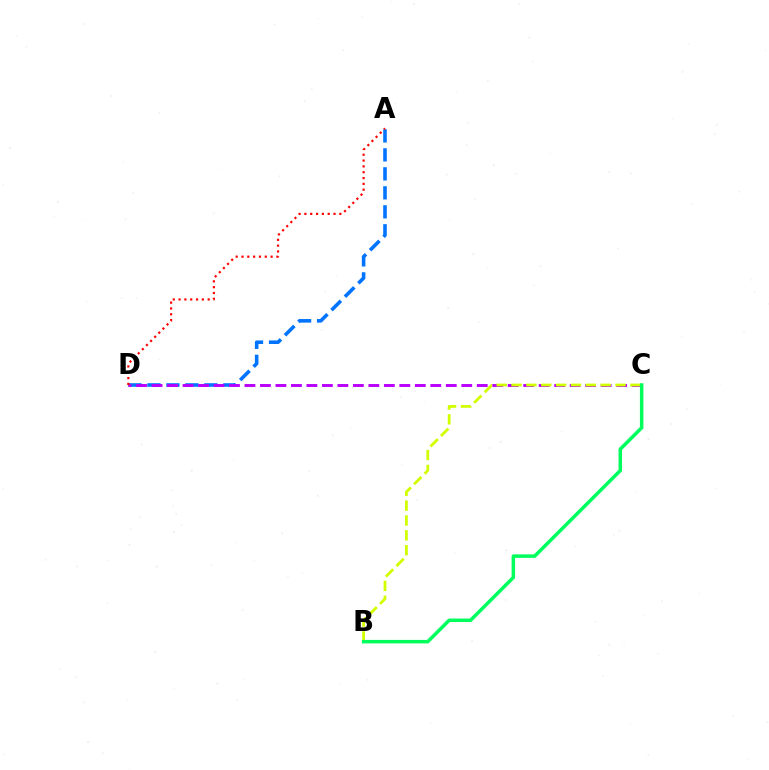{('A', 'D'): [{'color': '#0074ff', 'line_style': 'dashed', 'thickness': 2.58}, {'color': '#ff0000', 'line_style': 'dotted', 'thickness': 1.58}], ('C', 'D'): [{'color': '#b900ff', 'line_style': 'dashed', 'thickness': 2.1}], ('B', 'C'): [{'color': '#d1ff00', 'line_style': 'dashed', 'thickness': 2.02}, {'color': '#00ff5c', 'line_style': 'solid', 'thickness': 2.52}]}